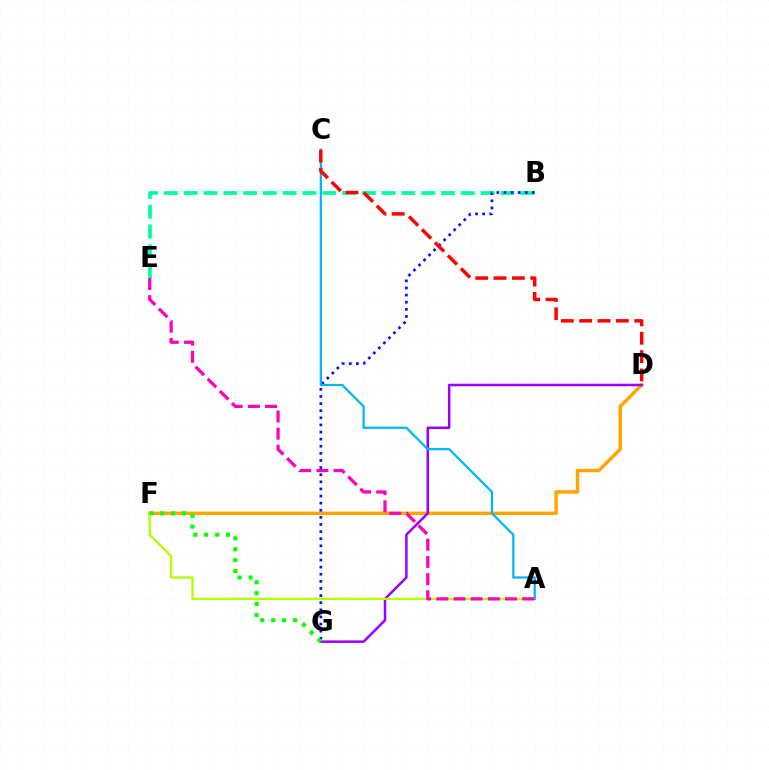{('D', 'F'): [{'color': '#ffa500', 'line_style': 'solid', 'thickness': 2.49}], ('B', 'E'): [{'color': '#00ff9d', 'line_style': 'dashed', 'thickness': 2.69}], ('D', 'G'): [{'color': '#9b00ff', 'line_style': 'solid', 'thickness': 1.81}], ('A', 'F'): [{'color': '#b3ff00', 'line_style': 'solid', 'thickness': 1.67}], ('B', 'G'): [{'color': '#0010ff', 'line_style': 'dotted', 'thickness': 1.93}], ('A', 'C'): [{'color': '#00b5ff', 'line_style': 'solid', 'thickness': 1.62}], ('C', 'D'): [{'color': '#ff0000', 'line_style': 'dashed', 'thickness': 2.49}], ('F', 'G'): [{'color': '#08ff00', 'line_style': 'dotted', 'thickness': 2.96}], ('A', 'E'): [{'color': '#ff00bd', 'line_style': 'dashed', 'thickness': 2.33}]}